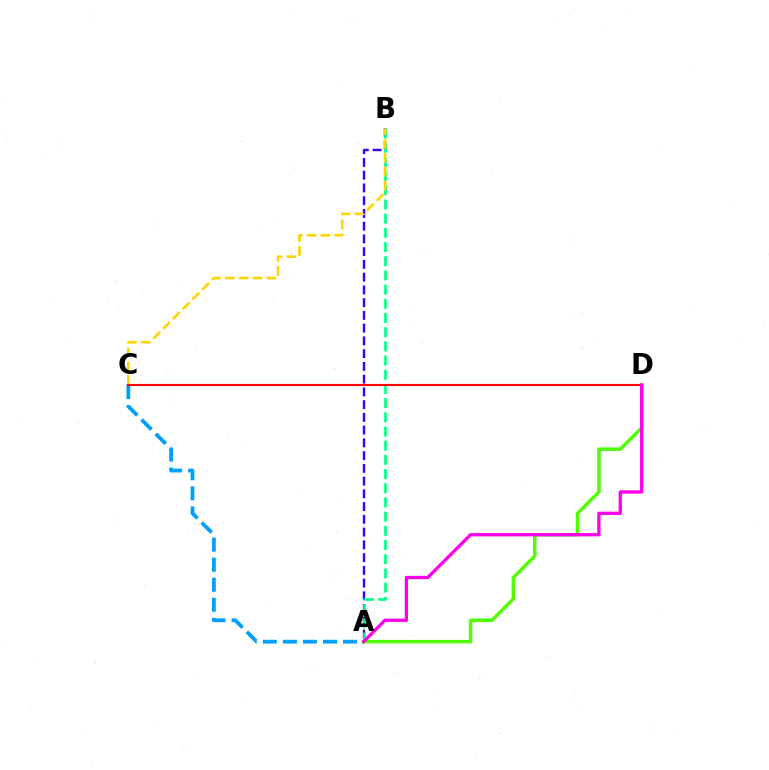{('A', 'D'): [{'color': '#4fff00', 'line_style': 'solid', 'thickness': 2.52}, {'color': '#ff00ed', 'line_style': 'solid', 'thickness': 2.37}], ('A', 'B'): [{'color': '#3700ff', 'line_style': 'dashed', 'thickness': 1.73}, {'color': '#00ff86', 'line_style': 'dashed', 'thickness': 1.93}], ('A', 'C'): [{'color': '#009eff', 'line_style': 'dashed', 'thickness': 2.73}], ('B', 'C'): [{'color': '#ffd500', 'line_style': 'dashed', 'thickness': 1.88}], ('C', 'D'): [{'color': '#ff0000', 'line_style': 'solid', 'thickness': 1.54}]}